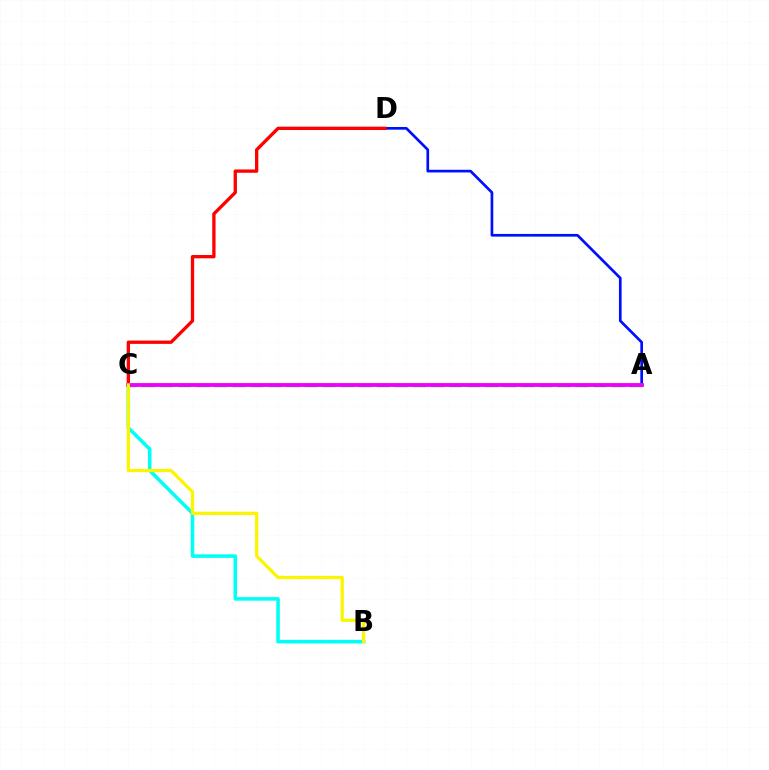{('A', 'D'): [{'color': '#0010ff', 'line_style': 'solid', 'thickness': 1.94}], ('B', 'C'): [{'color': '#00fff6', 'line_style': 'solid', 'thickness': 2.56}, {'color': '#fcf500', 'line_style': 'solid', 'thickness': 2.35}], ('A', 'C'): [{'color': '#08ff00', 'line_style': 'dashed', 'thickness': 2.45}, {'color': '#ee00ff', 'line_style': 'solid', 'thickness': 2.76}], ('C', 'D'): [{'color': '#ff0000', 'line_style': 'solid', 'thickness': 2.39}]}